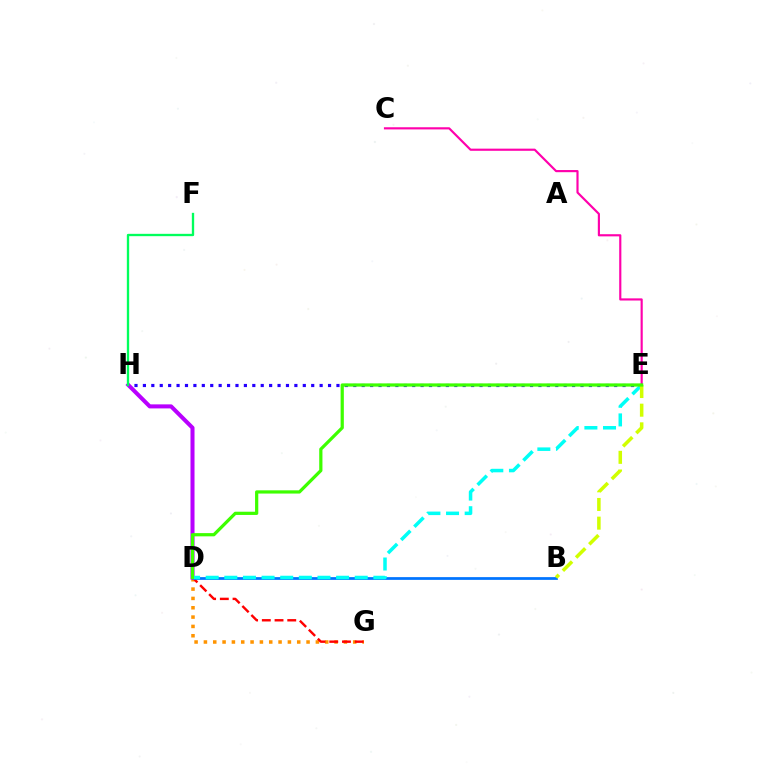{('D', 'G'): [{'color': '#ff9400', 'line_style': 'dotted', 'thickness': 2.54}, {'color': '#ff0000', 'line_style': 'dashed', 'thickness': 1.73}], ('C', 'E'): [{'color': '#ff00ac', 'line_style': 'solid', 'thickness': 1.56}], ('B', 'D'): [{'color': '#0074ff', 'line_style': 'solid', 'thickness': 1.97}], ('E', 'H'): [{'color': '#2500ff', 'line_style': 'dotted', 'thickness': 2.29}], ('D', 'H'): [{'color': '#b900ff', 'line_style': 'solid', 'thickness': 2.91}], ('D', 'E'): [{'color': '#00fff6', 'line_style': 'dashed', 'thickness': 2.53}, {'color': '#3dff00', 'line_style': 'solid', 'thickness': 2.32}], ('B', 'E'): [{'color': '#d1ff00', 'line_style': 'dashed', 'thickness': 2.54}], ('F', 'H'): [{'color': '#00ff5c', 'line_style': 'solid', 'thickness': 1.68}]}